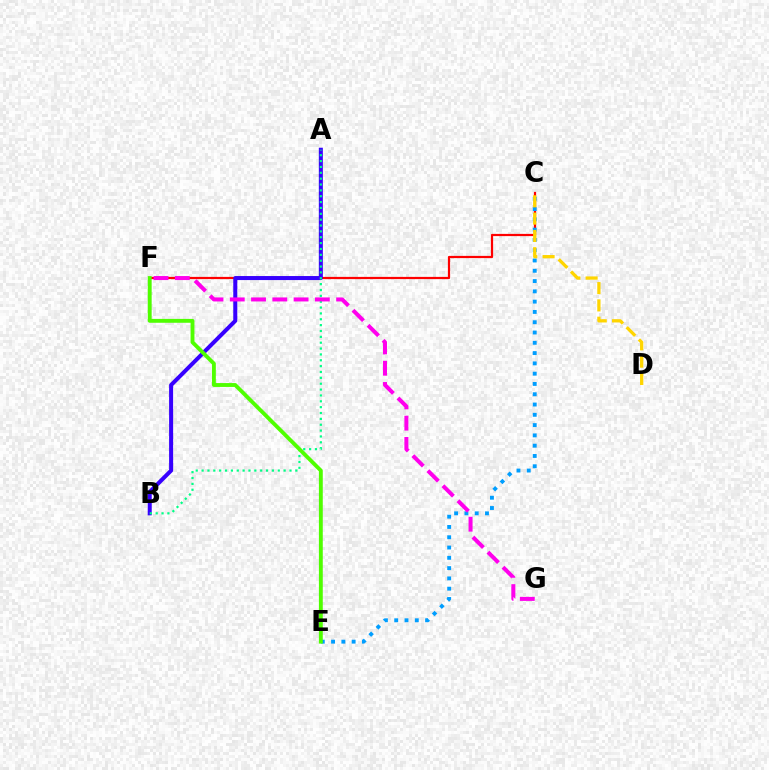{('C', 'F'): [{'color': '#ff0000', 'line_style': 'solid', 'thickness': 1.6}], ('C', 'E'): [{'color': '#009eff', 'line_style': 'dotted', 'thickness': 2.8}], ('A', 'B'): [{'color': '#3700ff', 'line_style': 'solid', 'thickness': 2.9}, {'color': '#00ff86', 'line_style': 'dotted', 'thickness': 1.59}], ('C', 'D'): [{'color': '#ffd500', 'line_style': 'dashed', 'thickness': 2.35}], ('F', 'G'): [{'color': '#ff00ed', 'line_style': 'dashed', 'thickness': 2.89}], ('E', 'F'): [{'color': '#4fff00', 'line_style': 'solid', 'thickness': 2.79}]}